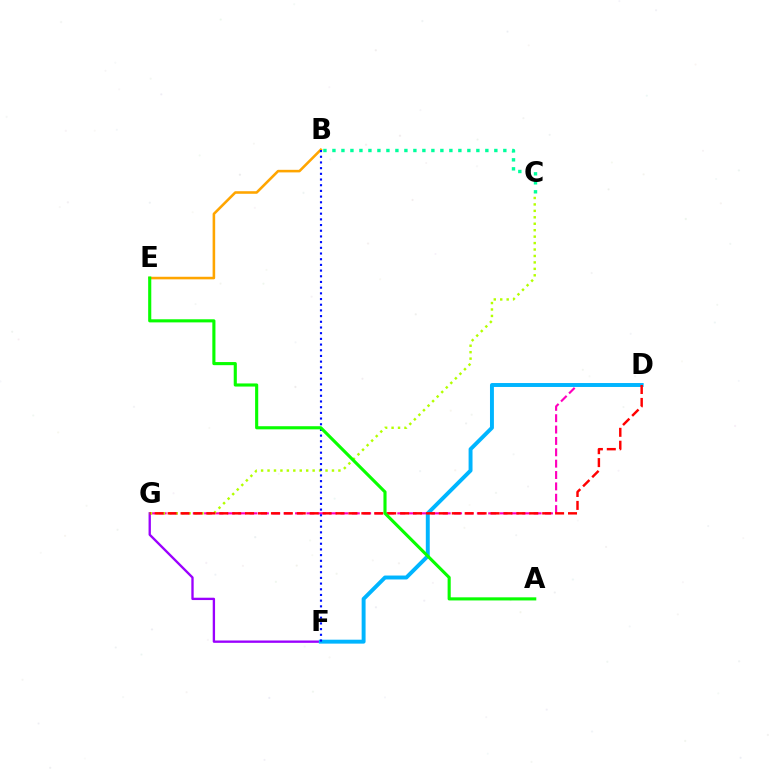{('B', 'E'): [{'color': '#ffa500', 'line_style': 'solid', 'thickness': 1.85}], ('D', 'G'): [{'color': '#ff00bd', 'line_style': 'dashed', 'thickness': 1.54}, {'color': '#ff0000', 'line_style': 'dashed', 'thickness': 1.75}], ('F', 'G'): [{'color': '#9b00ff', 'line_style': 'solid', 'thickness': 1.68}], ('D', 'F'): [{'color': '#00b5ff', 'line_style': 'solid', 'thickness': 2.83}], ('C', 'G'): [{'color': '#b3ff00', 'line_style': 'dotted', 'thickness': 1.75}], ('B', 'F'): [{'color': '#0010ff', 'line_style': 'dotted', 'thickness': 1.55}], ('A', 'E'): [{'color': '#08ff00', 'line_style': 'solid', 'thickness': 2.24}], ('B', 'C'): [{'color': '#00ff9d', 'line_style': 'dotted', 'thickness': 2.44}]}